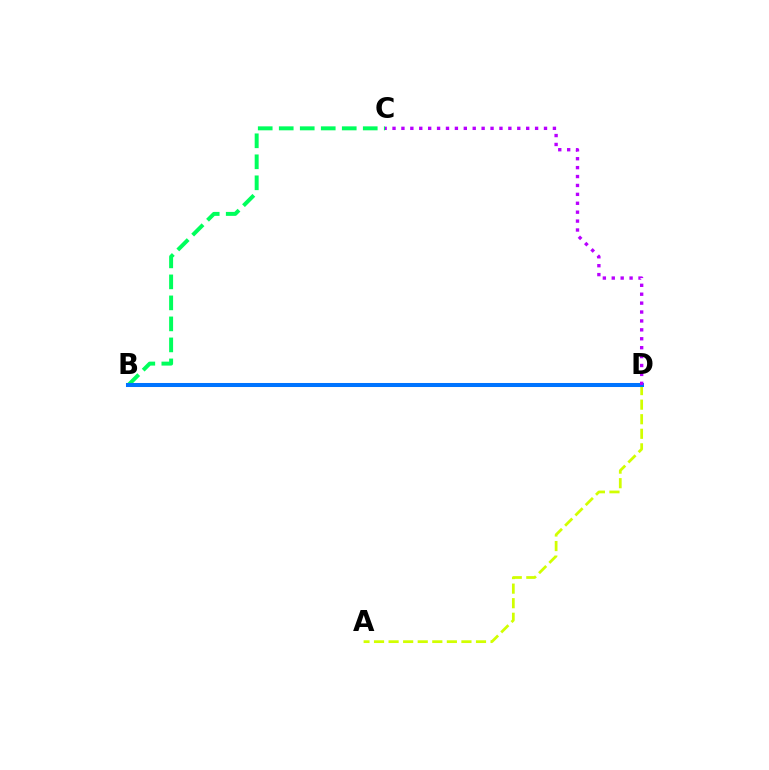{('B', 'C'): [{'color': '#00ff5c', 'line_style': 'dashed', 'thickness': 2.85}], ('B', 'D'): [{'color': '#ff0000', 'line_style': 'dotted', 'thickness': 1.72}, {'color': '#0074ff', 'line_style': 'solid', 'thickness': 2.9}], ('A', 'D'): [{'color': '#d1ff00', 'line_style': 'dashed', 'thickness': 1.98}], ('C', 'D'): [{'color': '#b900ff', 'line_style': 'dotted', 'thickness': 2.42}]}